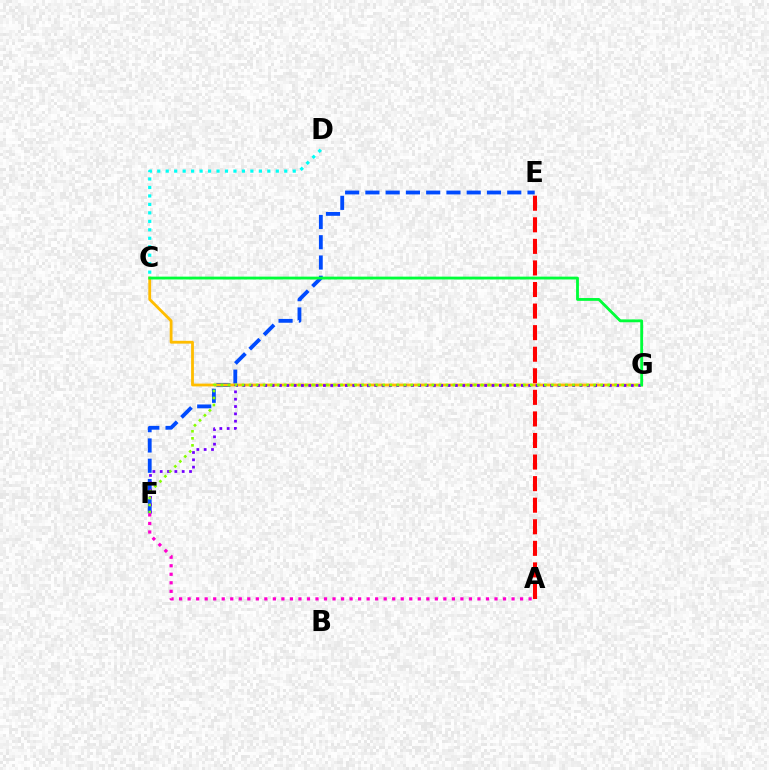{('E', 'F'): [{'color': '#004bff', 'line_style': 'dashed', 'thickness': 2.75}], ('C', 'G'): [{'color': '#ffbd00', 'line_style': 'solid', 'thickness': 2.02}, {'color': '#00ff39', 'line_style': 'solid', 'thickness': 2.04}], ('A', 'E'): [{'color': '#ff0000', 'line_style': 'dashed', 'thickness': 2.93}], ('C', 'D'): [{'color': '#00fff6', 'line_style': 'dotted', 'thickness': 2.3}], ('F', 'G'): [{'color': '#7200ff', 'line_style': 'dotted', 'thickness': 1.99}, {'color': '#84ff00', 'line_style': 'dotted', 'thickness': 1.91}], ('A', 'F'): [{'color': '#ff00cf', 'line_style': 'dotted', 'thickness': 2.32}]}